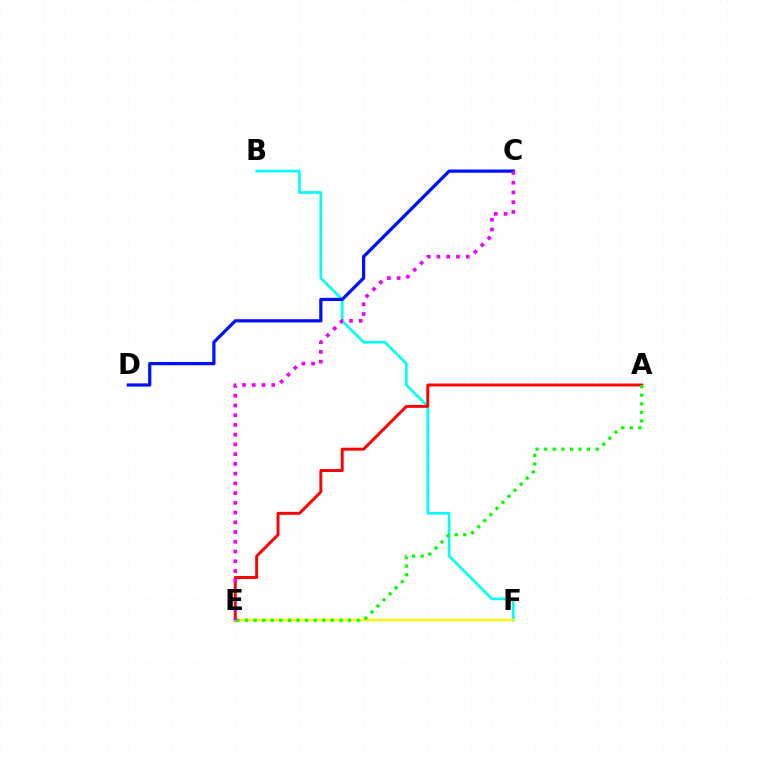{('B', 'F'): [{'color': '#00fff6', 'line_style': 'solid', 'thickness': 1.92}], ('C', 'D'): [{'color': '#0010ff', 'line_style': 'solid', 'thickness': 2.33}], ('A', 'E'): [{'color': '#ff0000', 'line_style': 'solid', 'thickness': 2.1}, {'color': '#08ff00', 'line_style': 'dotted', 'thickness': 2.33}], ('E', 'F'): [{'color': '#fcf500', 'line_style': 'solid', 'thickness': 1.77}], ('C', 'E'): [{'color': '#ee00ff', 'line_style': 'dotted', 'thickness': 2.65}]}